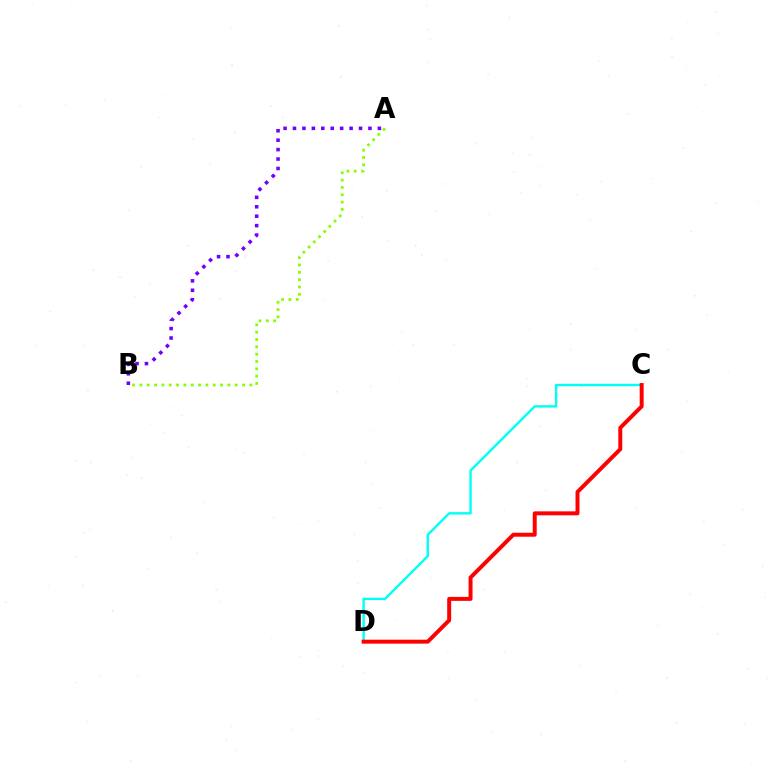{('C', 'D'): [{'color': '#00fff6', 'line_style': 'solid', 'thickness': 1.72}, {'color': '#ff0000', 'line_style': 'solid', 'thickness': 2.85}], ('A', 'B'): [{'color': '#84ff00', 'line_style': 'dotted', 'thickness': 1.99}, {'color': '#7200ff', 'line_style': 'dotted', 'thickness': 2.56}]}